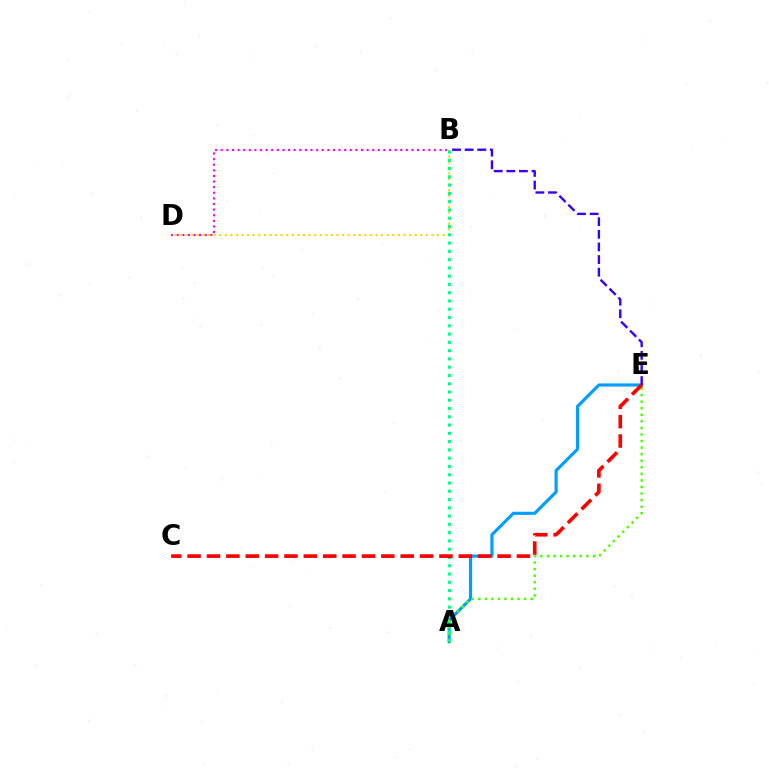{('A', 'E'): [{'color': '#009eff', 'line_style': 'solid', 'thickness': 2.27}, {'color': '#4fff00', 'line_style': 'dotted', 'thickness': 1.78}], ('B', 'D'): [{'color': '#ff00ed', 'line_style': 'dotted', 'thickness': 1.52}, {'color': '#ffd500', 'line_style': 'dotted', 'thickness': 1.52}], ('A', 'B'): [{'color': '#00ff86', 'line_style': 'dotted', 'thickness': 2.25}], ('B', 'E'): [{'color': '#3700ff', 'line_style': 'dashed', 'thickness': 1.71}], ('C', 'E'): [{'color': '#ff0000', 'line_style': 'dashed', 'thickness': 2.63}]}